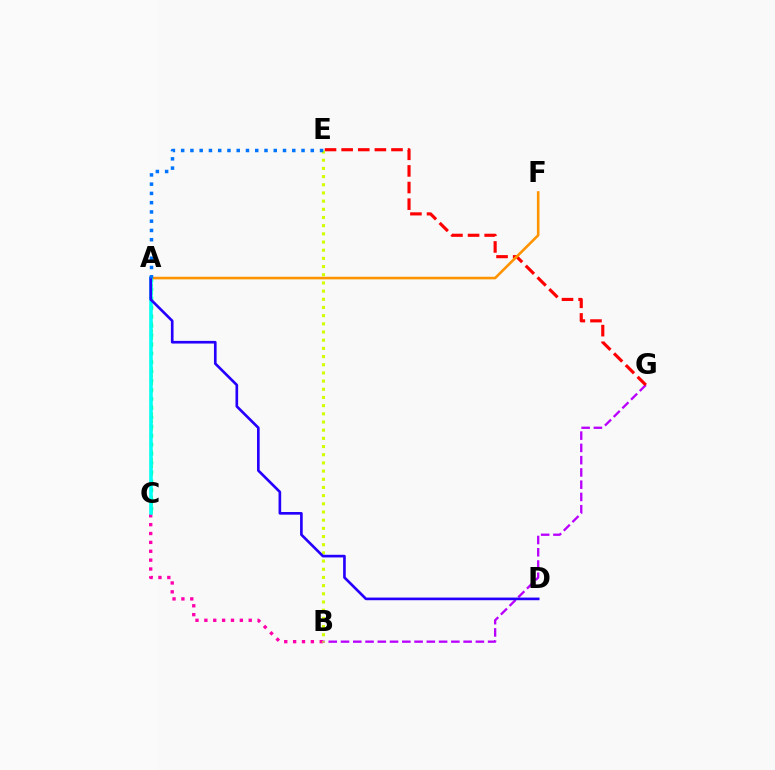{('B', 'G'): [{'color': '#b900ff', 'line_style': 'dashed', 'thickness': 1.67}], ('A', 'C'): [{'color': '#3dff00', 'line_style': 'dotted', 'thickness': 2.05}, {'color': '#00ff5c', 'line_style': 'dotted', 'thickness': 2.48}, {'color': '#00fff6', 'line_style': 'solid', 'thickness': 2.54}], ('B', 'C'): [{'color': '#ff00ac', 'line_style': 'dotted', 'thickness': 2.41}], ('E', 'G'): [{'color': '#ff0000', 'line_style': 'dashed', 'thickness': 2.26}], ('A', 'F'): [{'color': '#ff9400', 'line_style': 'solid', 'thickness': 1.87}], ('B', 'E'): [{'color': '#d1ff00', 'line_style': 'dotted', 'thickness': 2.22}], ('A', 'D'): [{'color': '#2500ff', 'line_style': 'solid', 'thickness': 1.91}], ('A', 'E'): [{'color': '#0074ff', 'line_style': 'dotted', 'thickness': 2.52}]}